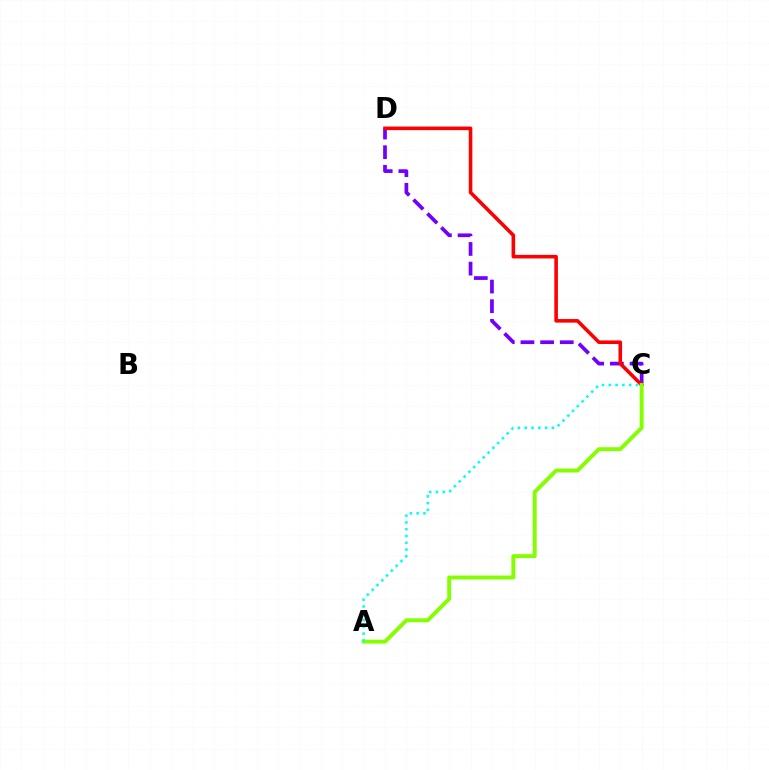{('C', 'D'): [{'color': '#7200ff', 'line_style': 'dashed', 'thickness': 2.67}, {'color': '#ff0000', 'line_style': 'solid', 'thickness': 2.58}], ('A', 'C'): [{'color': '#84ff00', 'line_style': 'solid', 'thickness': 2.82}, {'color': '#00fff6', 'line_style': 'dotted', 'thickness': 1.84}]}